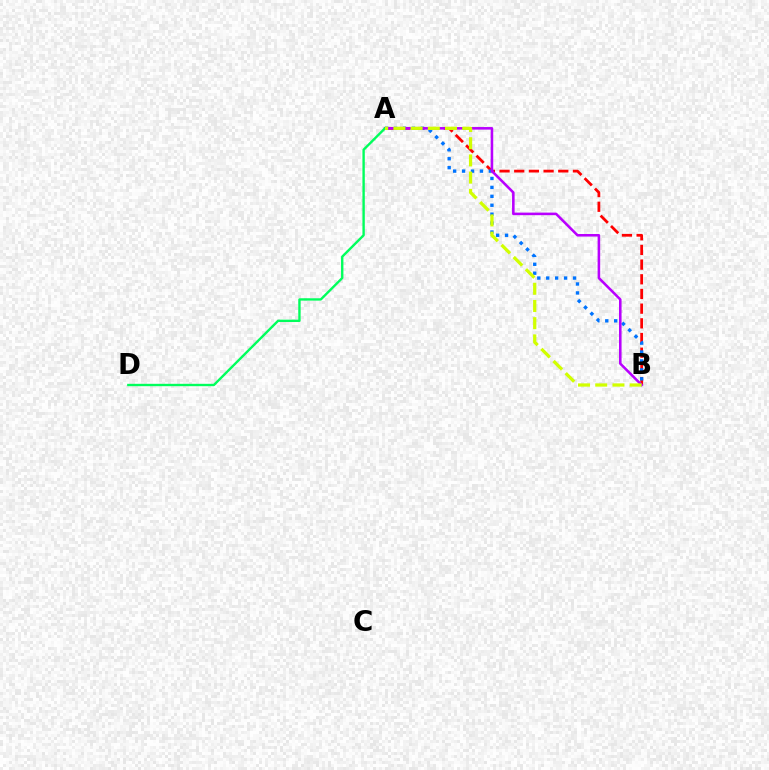{('A', 'B'): [{'color': '#ff0000', 'line_style': 'dashed', 'thickness': 1.99}, {'color': '#0074ff', 'line_style': 'dotted', 'thickness': 2.43}, {'color': '#b900ff', 'line_style': 'solid', 'thickness': 1.85}, {'color': '#d1ff00', 'line_style': 'dashed', 'thickness': 2.34}], ('A', 'D'): [{'color': '#00ff5c', 'line_style': 'solid', 'thickness': 1.71}]}